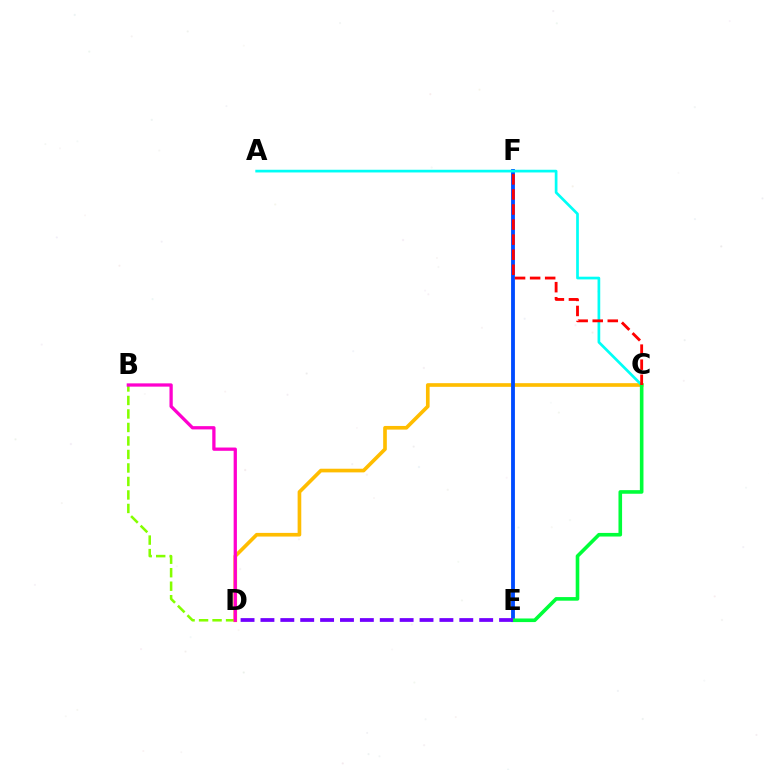{('B', 'D'): [{'color': '#84ff00', 'line_style': 'dashed', 'thickness': 1.83}, {'color': '#ff00cf', 'line_style': 'solid', 'thickness': 2.36}], ('C', 'D'): [{'color': '#ffbd00', 'line_style': 'solid', 'thickness': 2.63}], ('E', 'F'): [{'color': '#004bff', 'line_style': 'solid', 'thickness': 2.76}], ('A', 'C'): [{'color': '#00fff6', 'line_style': 'solid', 'thickness': 1.95}], ('C', 'E'): [{'color': '#00ff39', 'line_style': 'solid', 'thickness': 2.6}], ('C', 'F'): [{'color': '#ff0000', 'line_style': 'dashed', 'thickness': 2.05}], ('D', 'E'): [{'color': '#7200ff', 'line_style': 'dashed', 'thickness': 2.7}]}